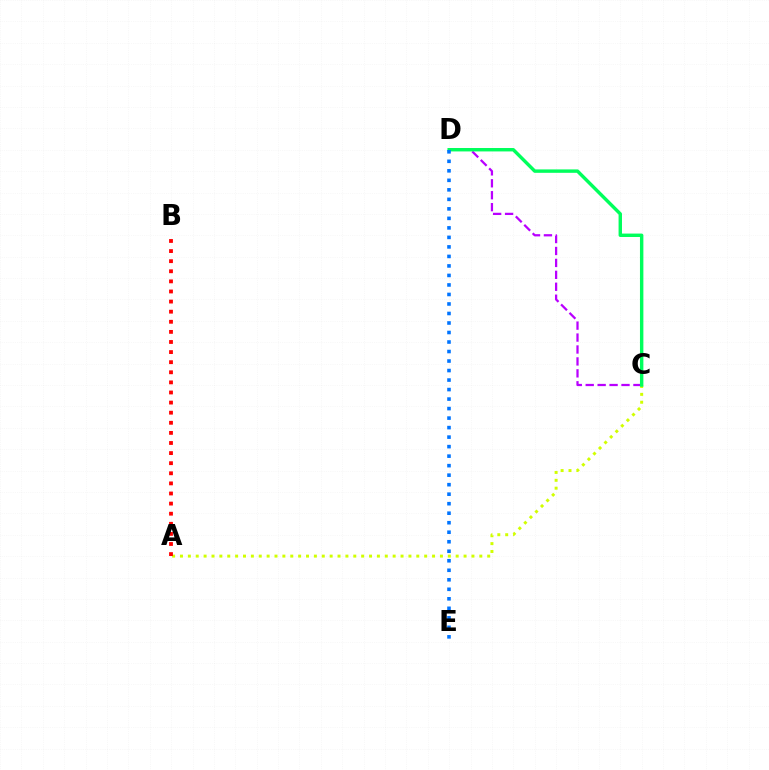{('A', 'C'): [{'color': '#d1ff00', 'line_style': 'dotted', 'thickness': 2.14}], ('A', 'B'): [{'color': '#ff0000', 'line_style': 'dotted', 'thickness': 2.74}], ('C', 'D'): [{'color': '#b900ff', 'line_style': 'dashed', 'thickness': 1.62}, {'color': '#00ff5c', 'line_style': 'solid', 'thickness': 2.46}], ('D', 'E'): [{'color': '#0074ff', 'line_style': 'dotted', 'thickness': 2.58}]}